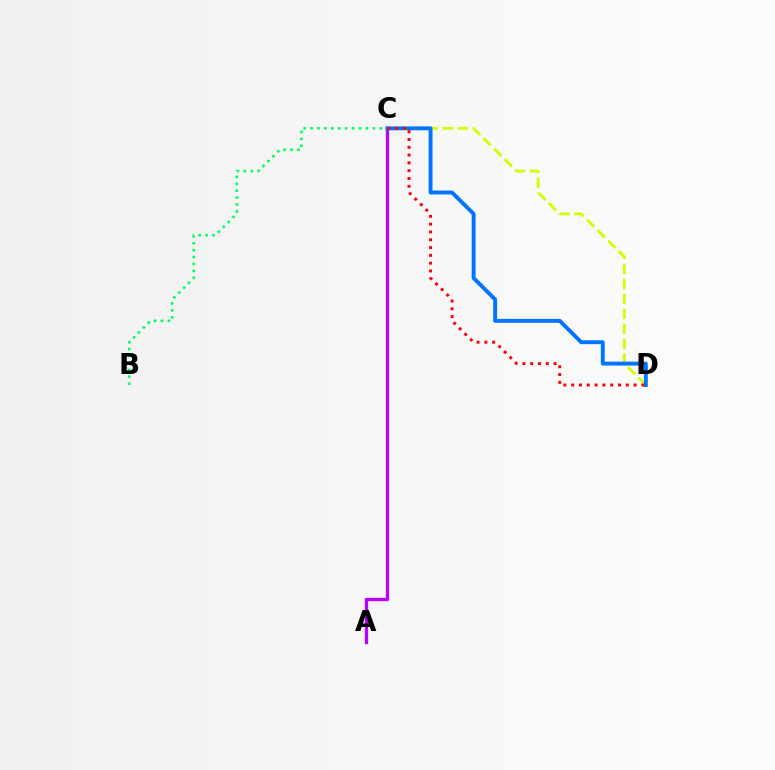{('A', 'C'): [{'color': '#b900ff', 'line_style': 'solid', 'thickness': 2.38}], ('C', 'D'): [{'color': '#d1ff00', 'line_style': 'dashed', 'thickness': 2.03}, {'color': '#0074ff', 'line_style': 'solid', 'thickness': 2.81}, {'color': '#ff0000', 'line_style': 'dotted', 'thickness': 2.12}], ('B', 'C'): [{'color': '#00ff5c', 'line_style': 'dotted', 'thickness': 1.88}]}